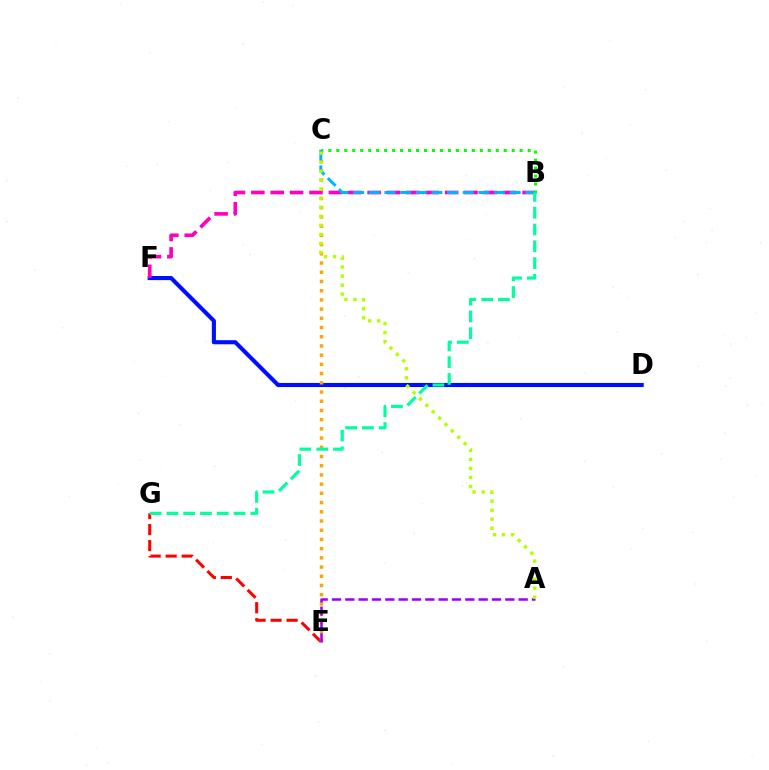{('D', 'F'): [{'color': '#0010ff', 'line_style': 'solid', 'thickness': 2.96}], ('E', 'G'): [{'color': '#ff0000', 'line_style': 'dashed', 'thickness': 2.17}], ('C', 'E'): [{'color': '#ffa500', 'line_style': 'dotted', 'thickness': 2.5}], ('B', 'F'): [{'color': '#ff00bd', 'line_style': 'dashed', 'thickness': 2.63}], ('B', 'C'): [{'color': '#08ff00', 'line_style': 'dotted', 'thickness': 2.17}, {'color': '#00b5ff', 'line_style': 'dashed', 'thickness': 2.13}], ('A', 'E'): [{'color': '#9b00ff', 'line_style': 'dashed', 'thickness': 1.81}], ('B', 'G'): [{'color': '#00ff9d', 'line_style': 'dashed', 'thickness': 2.28}], ('A', 'C'): [{'color': '#b3ff00', 'line_style': 'dotted', 'thickness': 2.45}]}